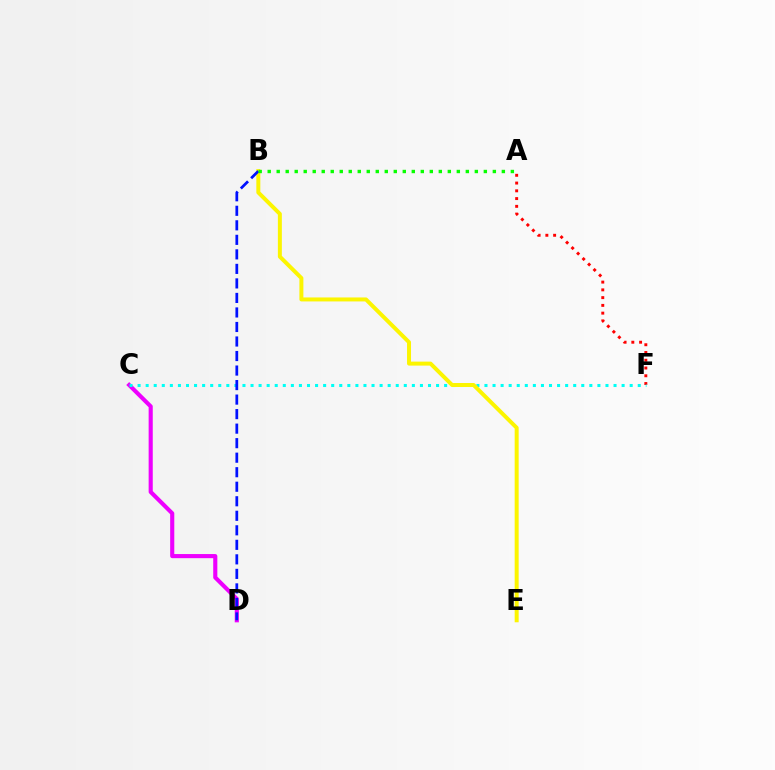{('C', 'D'): [{'color': '#ee00ff', 'line_style': 'solid', 'thickness': 2.97}], ('A', 'F'): [{'color': '#ff0000', 'line_style': 'dotted', 'thickness': 2.11}], ('C', 'F'): [{'color': '#00fff6', 'line_style': 'dotted', 'thickness': 2.19}], ('B', 'E'): [{'color': '#fcf500', 'line_style': 'solid', 'thickness': 2.87}], ('B', 'D'): [{'color': '#0010ff', 'line_style': 'dashed', 'thickness': 1.97}], ('A', 'B'): [{'color': '#08ff00', 'line_style': 'dotted', 'thickness': 2.45}]}